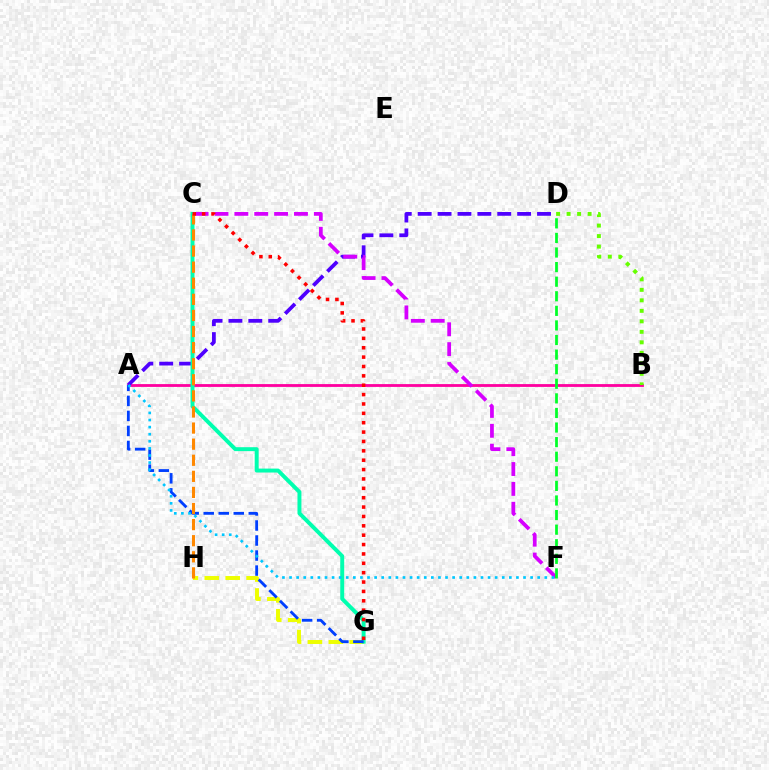{('A', 'B'): [{'color': '#ff00a0', 'line_style': 'solid', 'thickness': 2.03}], ('G', 'H'): [{'color': '#eeff00', 'line_style': 'dashed', 'thickness': 2.84}], ('A', 'D'): [{'color': '#4f00ff', 'line_style': 'dashed', 'thickness': 2.7}], ('C', 'G'): [{'color': '#00ffaf', 'line_style': 'solid', 'thickness': 2.84}, {'color': '#ff0000', 'line_style': 'dotted', 'thickness': 2.55}], ('A', 'G'): [{'color': '#003fff', 'line_style': 'dashed', 'thickness': 2.04}], ('C', 'F'): [{'color': '#d600ff', 'line_style': 'dashed', 'thickness': 2.7}], ('C', 'H'): [{'color': '#ff8800', 'line_style': 'dashed', 'thickness': 2.19}], ('D', 'F'): [{'color': '#00ff27', 'line_style': 'dashed', 'thickness': 1.98}], ('B', 'D'): [{'color': '#66ff00', 'line_style': 'dotted', 'thickness': 2.85}], ('A', 'F'): [{'color': '#00c7ff', 'line_style': 'dotted', 'thickness': 1.93}]}